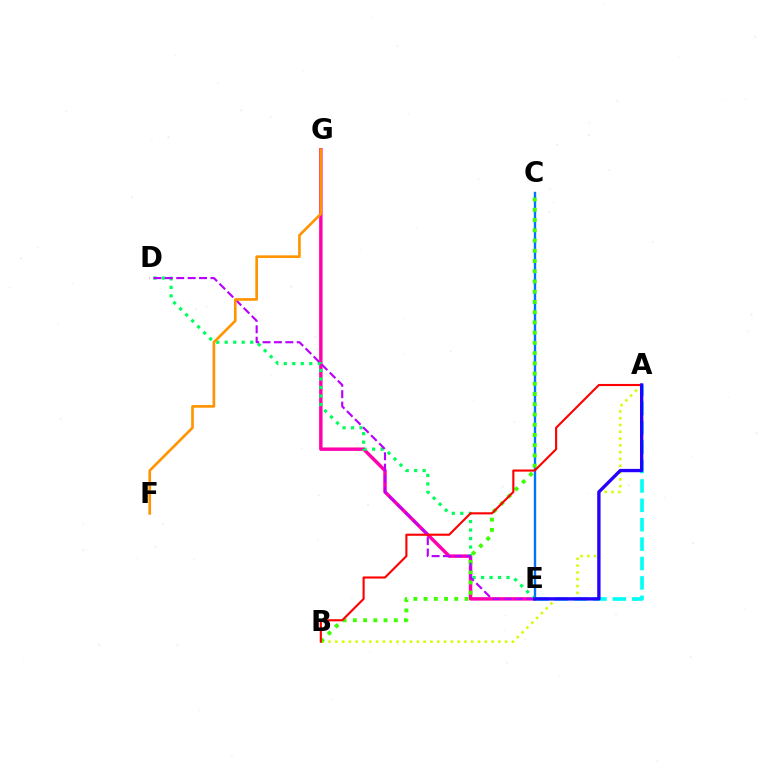{('E', 'G'): [{'color': '#ff00ac', 'line_style': 'solid', 'thickness': 2.47}], ('A', 'B'): [{'color': '#d1ff00', 'line_style': 'dotted', 'thickness': 1.85}, {'color': '#ff0000', 'line_style': 'solid', 'thickness': 1.52}], ('A', 'E'): [{'color': '#00fff6', 'line_style': 'dashed', 'thickness': 2.63}, {'color': '#2500ff', 'line_style': 'solid', 'thickness': 2.4}], ('C', 'E'): [{'color': '#0074ff', 'line_style': 'solid', 'thickness': 1.71}], ('D', 'E'): [{'color': '#00ff5c', 'line_style': 'dotted', 'thickness': 2.31}, {'color': '#b900ff', 'line_style': 'dashed', 'thickness': 1.55}], ('B', 'C'): [{'color': '#3dff00', 'line_style': 'dotted', 'thickness': 2.78}], ('F', 'G'): [{'color': '#ff9400', 'line_style': 'solid', 'thickness': 1.91}]}